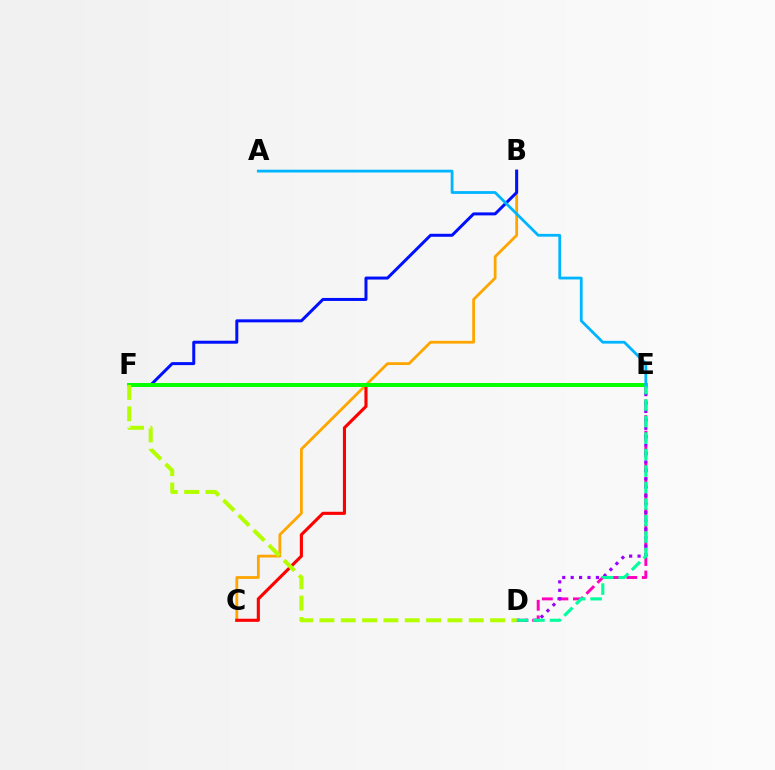{('D', 'E'): [{'color': '#ff00bd', 'line_style': 'dashed', 'thickness': 2.11}, {'color': '#9b00ff', 'line_style': 'dotted', 'thickness': 2.29}, {'color': '#00ff9d', 'line_style': 'dashed', 'thickness': 2.24}], ('B', 'C'): [{'color': '#ffa500', 'line_style': 'solid', 'thickness': 2.01}], ('B', 'F'): [{'color': '#0010ff', 'line_style': 'solid', 'thickness': 2.16}], ('C', 'E'): [{'color': '#ff0000', 'line_style': 'solid', 'thickness': 2.24}], ('E', 'F'): [{'color': '#08ff00', 'line_style': 'solid', 'thickness': 2.89}], ('D', 'F'): [{'color': '#b3ff00', 'line_style': 'dashed', 'thickness': 2.9}], ('A', 'E'): [{'color': '#00b5ff', 'line_style': 'solid', 'thickness': 2.01}]}